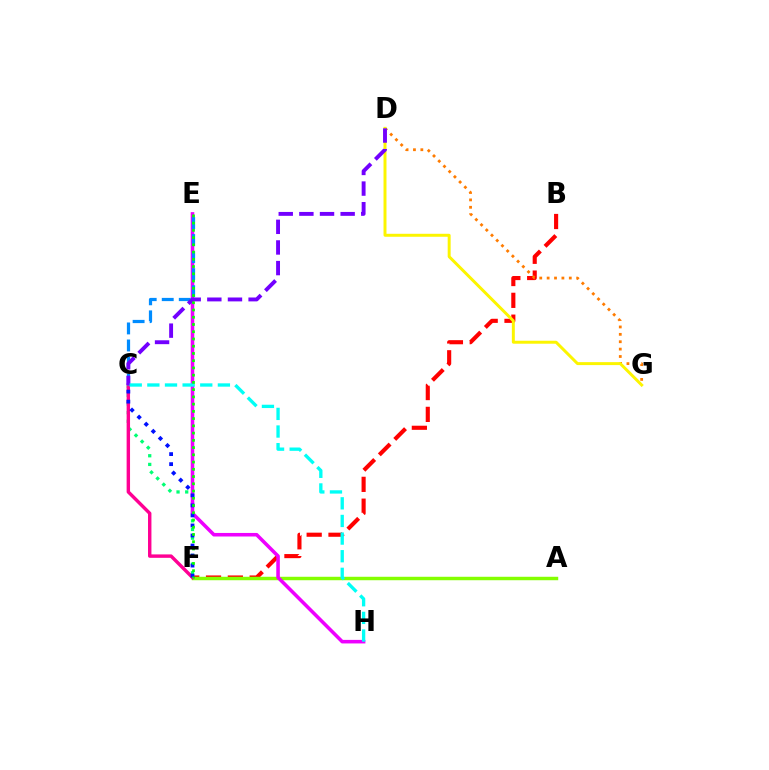{('B', 'F'): [{'color': '#ff0000', 'line_style': 'dashed', 'thickness': 2.96}], ('D', 'G'): [{'color': '#ff7c00', 'line_style': 'dotted', 'thickness': 2.01}, {'color': '#fcf500', 'line_style': 'solid', 'thickness': 2.14}], ('C', 'F'): [{'color': '#00ff74', 'line_style': 'dotted', 'thickness': 2.35}, {'color': '#ff0094', 'line_style': 'solid', 'thickness': 2.46}, {'color': '#0010ff', 'line_style': 'dotted', 'thickness': 2.72}], ('A', 'F'): [{'color': '#84ff00', 'line_style': 'solid', 'thickness': 2.49}], ('E', 'H'): [{'color': '#ee00ff', 'line_style': 'solid', 'thickness': 2.55}], ('C', 'E'): [{'color': '#008cff', 'line_style': 'dashed', 'thickness': 2.31}], ('C', 'D'): [{'color': '#7200ff', 'line_style': 'dashed', 'thickness': 2.8}], ('C', 'H'): [{'color': '#00fff6', 'line_style': 'dashed', 'thickness': 2.4}], ('E', 'F'): [{'color': '#08ff00', 'line_style': 'dotted', 'thickness': 1.97}]}